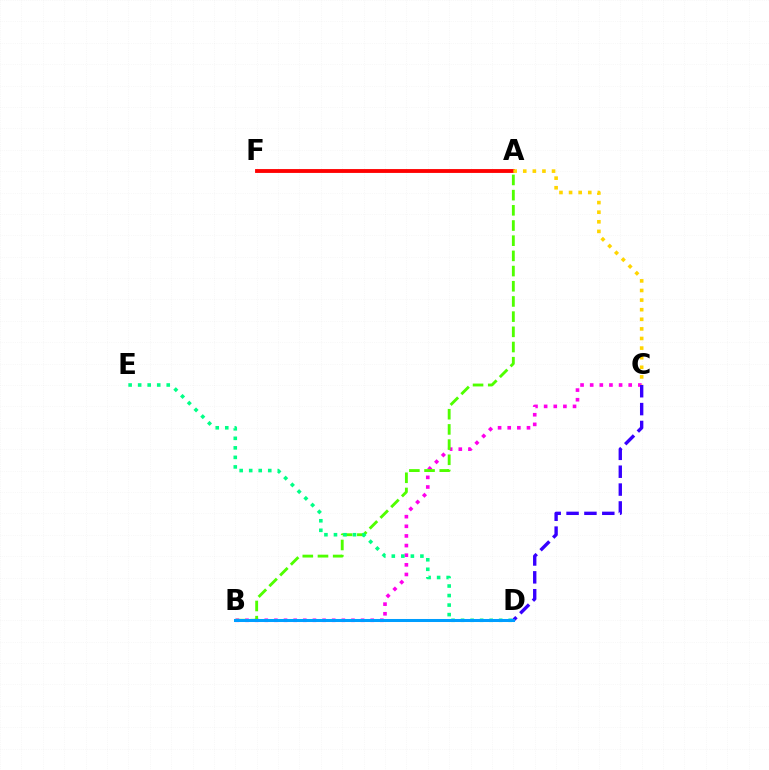{('A', 'F'): [{'color': '#ff0000', 'line_style': 'solid', 'thickness': 2.77}], ('B', 'C'): [{'color': '#ff00ed', 'line_style': 'dotted', 'thickness': 2.62}], ('A', 'C'): [{'color': '#ffd500', 'line_style': 'dotted', 'thickness': 2.61}], ('A', 'B'): [{'color': '#4fff00', 'line_style': 'dashed', 'thickness': 2.06}], ('C', 'D'): [{'color': '#3700ff', 'line_style': 'dashed', 'thickness': 2.43}], ('D', 'E'): [{'color': '#00ff86', 'line_style': 'dotted', 'thickness': 2.59}], ('B', 'D'): [{'color': '#009eff', 'line_style': 'solid', 'thickness': 2.18}]}